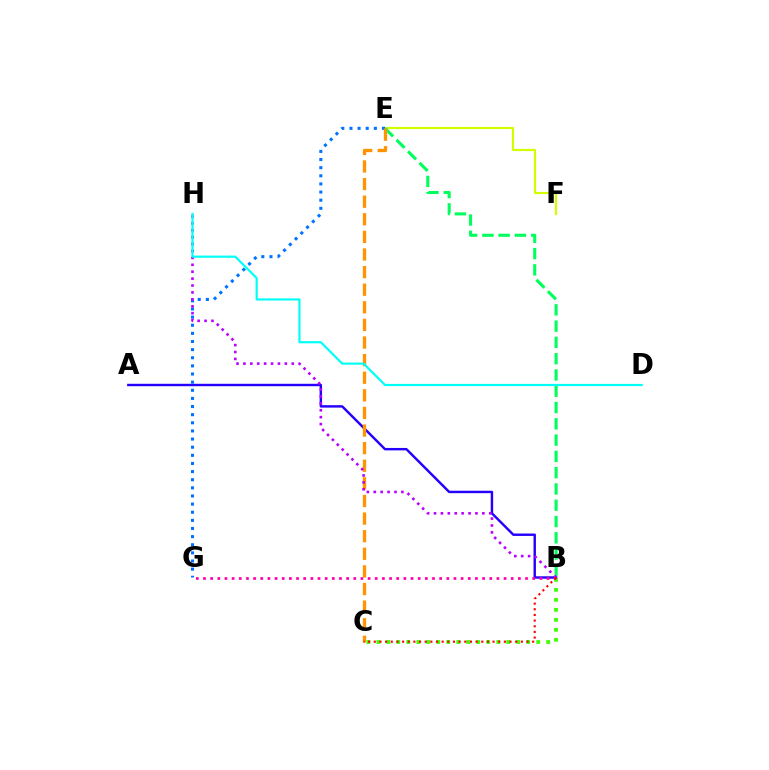{('A', 'B'): [{'color': '#2500ff', 'line_style': 'solid', 'thickness': 1.75}], ('E', 'F'): [{'color': '#d1ff00', 'line_style': 'solid', 'thickness': 1.56}], ('B', 'C'): [{'color': '#3dff00', 'line_style': 'dotted', 'thickness': 2.71}, {'color': '#ff0000', 'line_style': 'dotted', 'thickness': 1.54}], ('E', 'G'): [{'color': '#0074ff', 'line_style': 'dotted', 'thickness': 2.21}], ('B', 'E'): [{'color': '#00ff5c', 'line_style': 'dashed', 'thickness': 2.21}], ('C', 'E'): [{'color': '#ff9400', 'line_style': 'dashed', 'thickness': 2.39}], ('B', 'H'): [{'color': '#b900ff', 'line_style': 'dotted', 'thickness': 1.88}], ('B', 'G'): [{'color': '#ff00ac', 'line_style': 'dotted', 'thickness': 1.94}], ('D', 'H'): [{'color': '#00fff6', 'line_style': 'solid', 'thickness': 1.57}]}